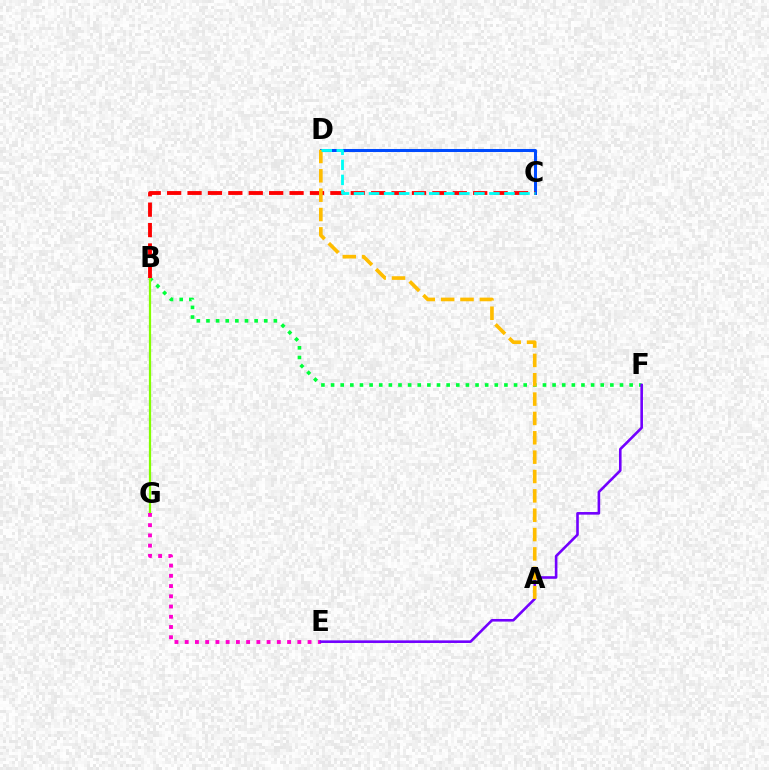{('C', 'D'): [{'color': '#004bff', 'line_style': 'solid', 'thickness': 2.18}, {'color': '#00fff6', 'line_style': 'dashed', 'thickness': 2.04}], ('B', 'F'): [{'color': '#00ff39', 'line_style': 'dotted', 'thickness': 2.62}], ('B', 'G'): [{'color': '#84ff00', 'line_style': 'solid', 'thickness': 1.61}], ('E', 'G'): [{'color': '#ff00cf', 'line_style': 'dotted', 'thickness': 2.78}], ('E', 'F'): [{'color': '#7200ff', 'line_style': 'solid', 'thickness': 1.88}], ('B', 'C'): [{'color': '#ff0000', 'line_style': 'dashed', 'thickness': 2.77}], ('A', 'D'): [{'color': '#ffbd00', 'line_style': 'dashed', 'thickness': 2.63}]}